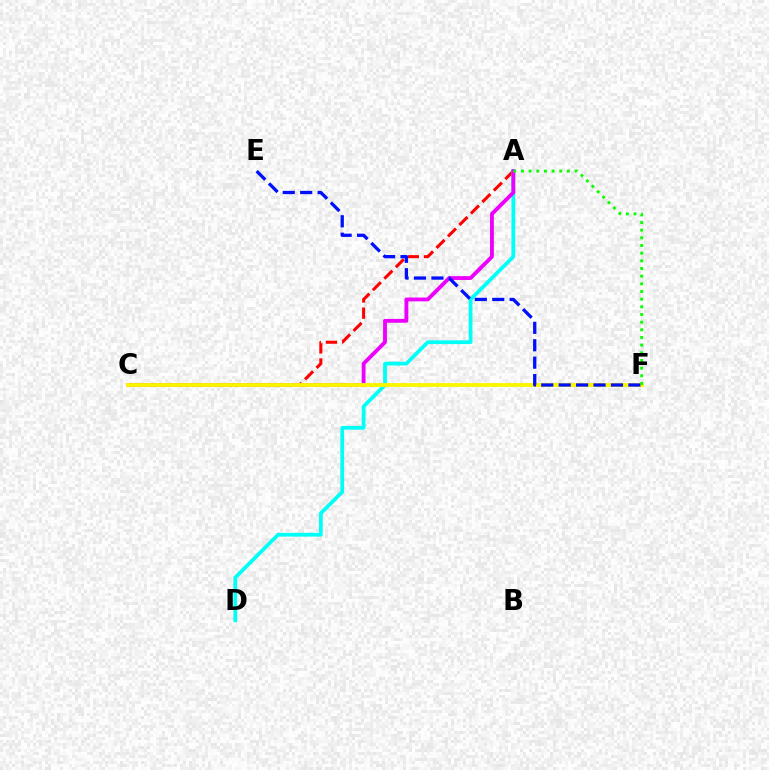{('A', 'C'): [{'color': '#ff0000', 'line_style': 'dashed', 'thickness': 2.2}, {'color': '#ee00ff', 'line_style': 'solid', 'thickness': 2.76}], ('A', 'D'): [{'color': '#00fff6', 'line_style': 'solid', 'thickness': 2.71}], ('C', 'F'): [{'color': '#fcf500', 'line_style': 'solid', 'thickness': 2.78}], ('E', 'F'): [{'color': '#0010ff', 'line_style': 'dashed', 'thickness': 2.37}], ('A', 'F'): [{'color': '#08ff00', 'line_style': 'dotted', 'thickness': 2.08}]}